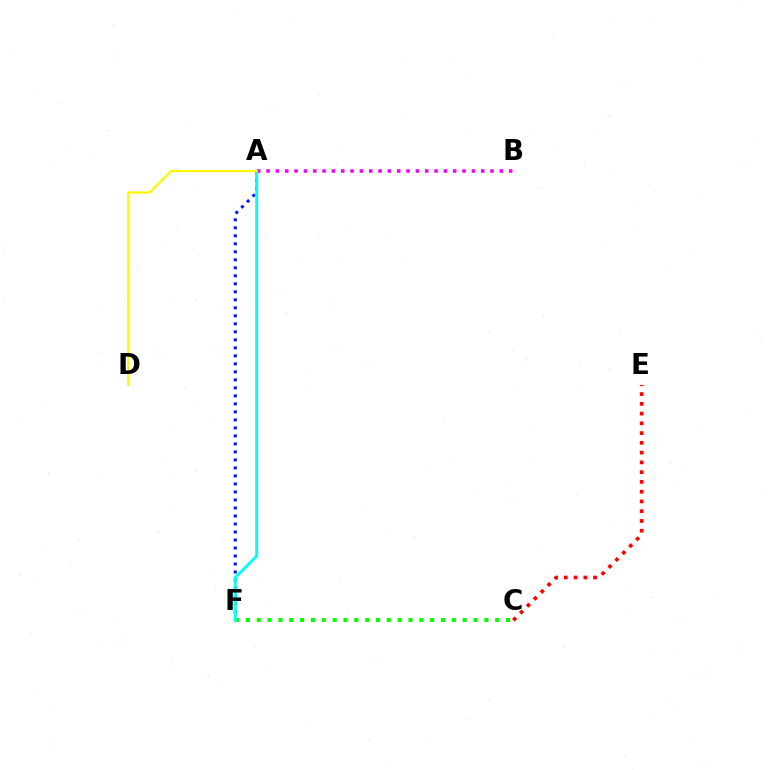{('A', 'F'): [{'color': '#0010ff', 'line_style': 'dotted', 'thickness': 2.17}, {'color': '#00fff6', 'line_style': 'solid', 'thickness': 2.08}], ('C', 'F'): [{'color': '#08ff00', 'line_style': 'dotted', 'thickness': 2.95}], ('A', 'B'): [{'color': '#ee00ff', 'line_style': 'dotted', 'thickness': 2.54}], ('A', 'D'): [{'color': '#fcf500', 'line_style': 'solid', 'thickness': 1.61}], ('C', 'E'): [{'color': '#ff0000', 'line_style': 'dotted', 'thickness': 2.65}]}